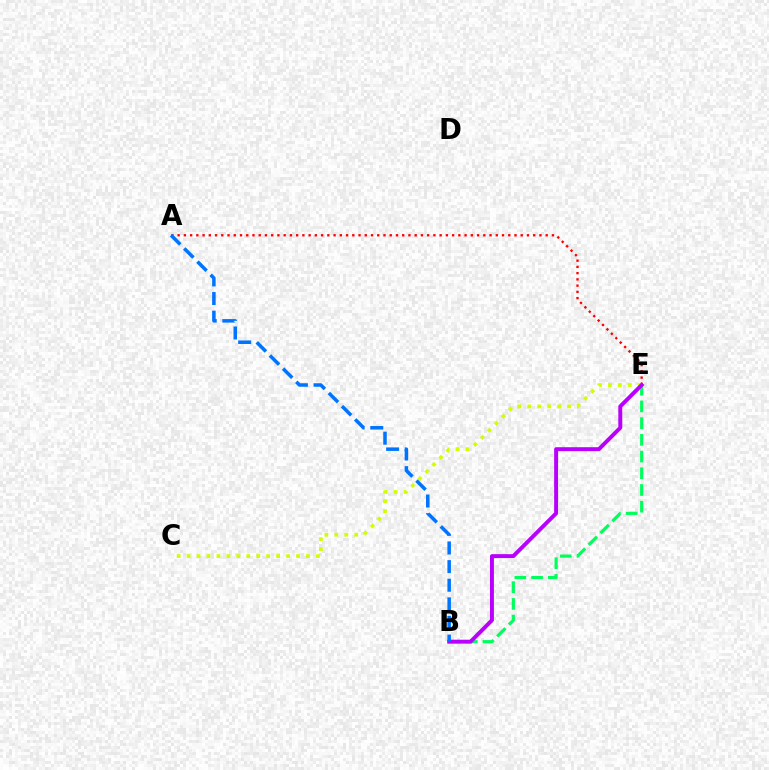{('A', 'E'): [{'color': '#ff0000', 'line_style': 'dotted', 'thickness': 1.7}], ('C', 'E'): [{'color': '#d1ff00', 'line_style': 'dotted', 'thickness': 2.7}], ('B', 'E'): [{'color': '#00ff5c', 'line_style': 'dashed', 'thickness': 2.27}, {'color': '#b900ff', 'line_style': 'solid', 'thickness': 2.83}], ('A', 'B'): [{'color': '#0074ff', 'line_style': 'dashed', 'thickness': 2.53}]}